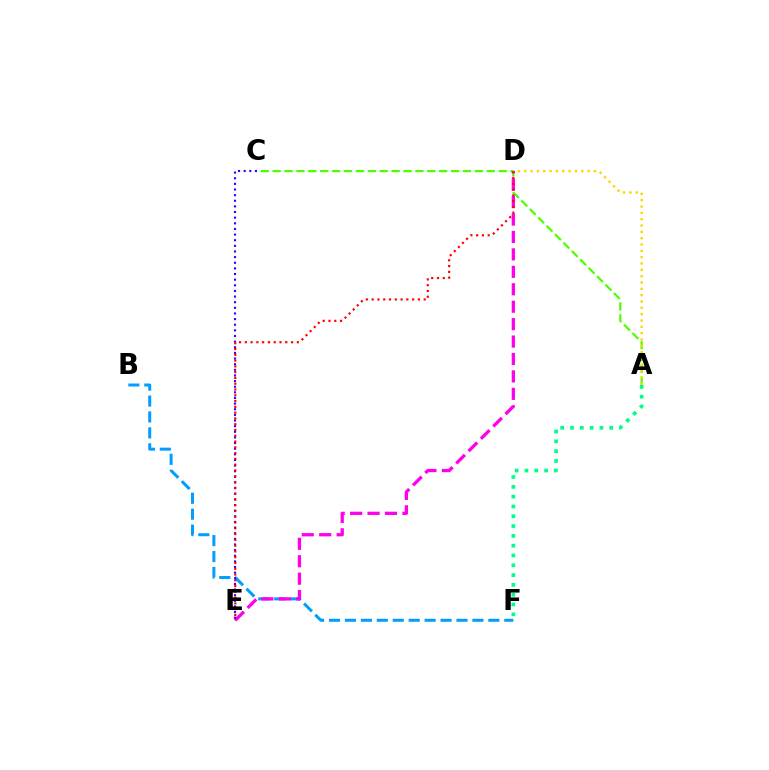{('A', 'C'): [{'color': '#4fff00', 'line_style': 'dashed', 'thickness': 1.62}], ('B', 'F'): [{'color': '#009eff', 'line_style': 'dashed', 'thickness': 2.16}], ('D', 'E'): [{'color': '#ff00ed', 'line_style': 'dashed', 'thickness': 2.37}, {'color': '#ff0000', 'line_style': 'dotted', 'thickness': 1.57}], ('A', 'F'): [{'color': '#00ff86', 'line_style': 'dotted', 'thickness': 2.66}], ('C', 'E'): [{'color': '#3700ff', 'line_style': 'dotted', 'thickness': 1.53}], ('A', 'D'): [{'color': '#ffd500', 'line_style': 'dotted', 'thickness': 1.72}]}